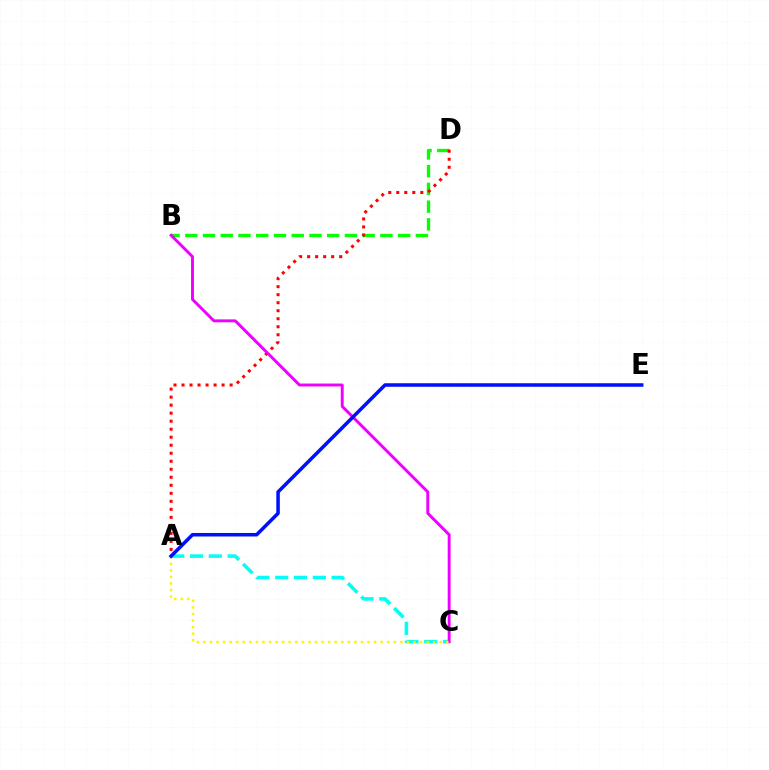{('B', 'D'): [{'color': '#08ff00', 'line_style': 'dashed', 'thickness': 2.41}], ('A', 'D'): [{'color': '#ff0000', 'line_style': 'dotted', 'thickness': 2.18}], ('A', 'C'): [{'color': '#00fff6', 'line_style': 'dashed', 'thickness': 2.56}, {'color': '#fcf500', 'line_style': 'dotted', 'thickness': 1.78}], ('B', 'C'): [{'color': '#ee00ff', 'line_style': 'solid', 'thickness': 2.1}], ('A', 'E'): [{'color': '#0010ff', 'line_style': 'solid', 'thickness': 2.53}]}